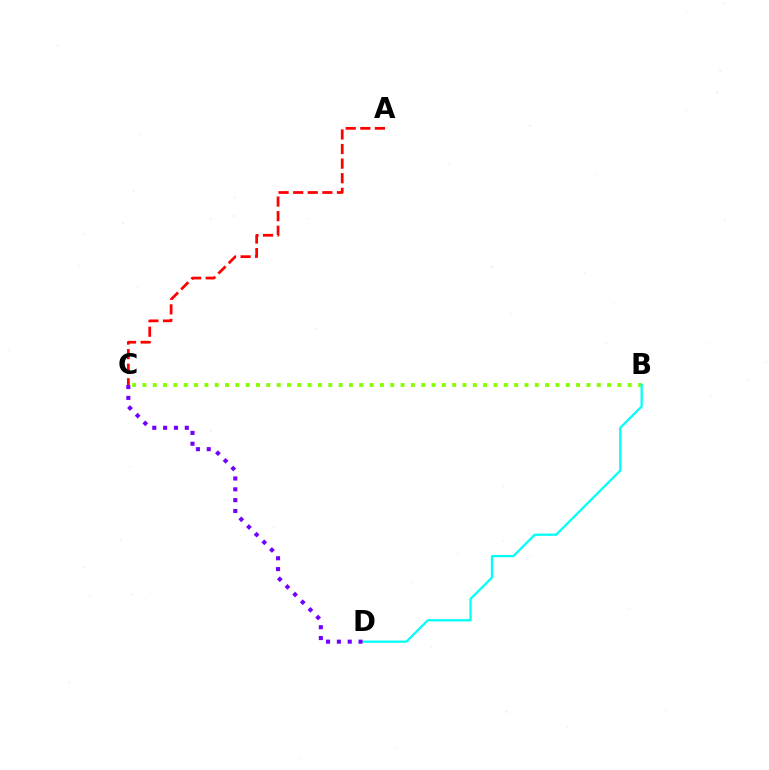{('B', 'C'): [{'color': '#84ff00', 'line_style': 'dotted', 'thickness': 2.81}], ('B', 'D'): [{'color': '#00fff6', 'line_style': 'solid', 'thickness': 1.63}], ('C', 'D'): [{'color': '#7200ff', 'line_style': 'dotted', 'thickness': 2.94}], ('A', 'C'): [{'color': '#ff0000', 'line_style': 'dashed', 'thickness': 1.98}]}